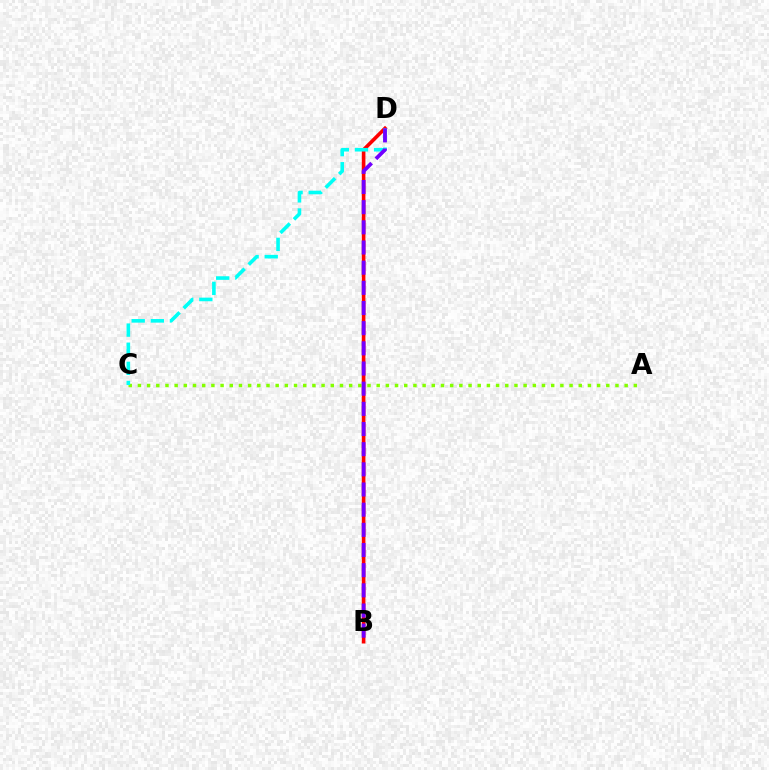{('B', 'D'): [{'color': '#ff0000', 'line_style': 'solid', 'thickness': 2.6}, {'color': '#7200ff', 'line_style': 'dashed', 'thickness': 2.74}], ('A', 'C'): [{'color': '#84ff00', 'line_style': 'dotted', 'thickness': 2.5}], ('C', 'D'): [{'color': '#00fff6', 'line_style': 'dashed', 'thickness': 2.6}]}